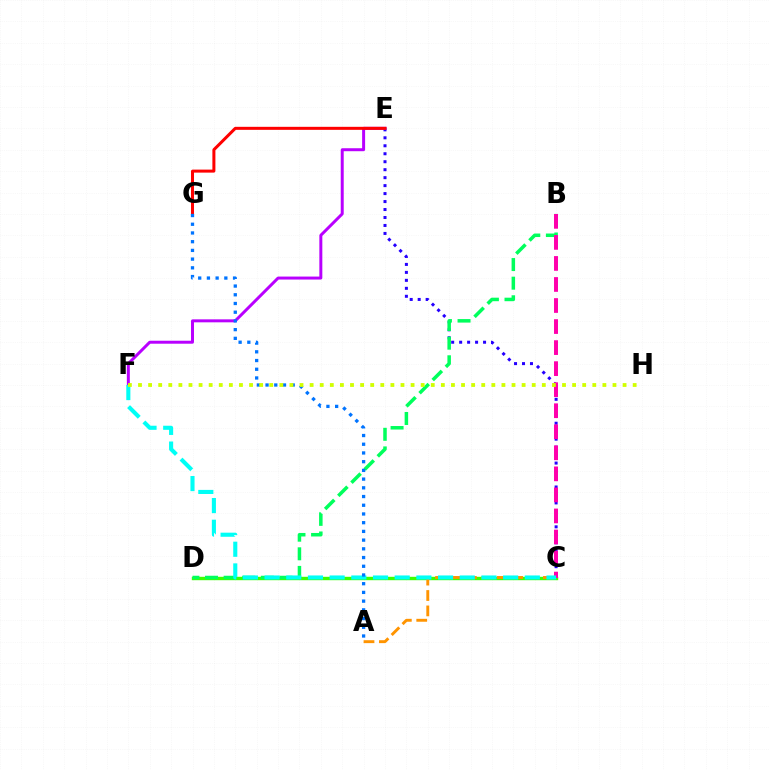{('C', 'D'): [{'color': '#3dff00', 'line_style': 'solid', 'thickness': 2.44}], ('C', 'E'): [{'color': '#2500ff', 'line_style': 'dotted', 'thickness': 2.17}], ('E', 'F'): [{'color': '#b900ff', 'line_style': 'solid', 'thickness': 2.14}], ('E', 'G'): [{'color': '#ff0000', 'line_style': 'solid', 'thickness': 2.17}], ('B', 'D'): [{'color': '#00ff5c', 'line_style': 'dashed', 'thickness': 2.53}], ('A', 'C'): [{'color': '#ff9400', 'line_style': 'dashed', 'thickness': 2.09}], ('B', 'C'): [{'color': '#ff00ac', 'line_style': 'dashed', 'thickness': 2.86}], ('C', 'F'): [{'color': '#00fff6', 'line_style': 'dashed', 'thickness': 2.95}], ('A', 'G'): [{'color': '#0074ff', 'line_style': 'dotted', 'thickness': 2.37}], ('F', 'H'): [{'color': '#d1ff00', 'line_style': 'dotted', 'thickness': 2.74}]}